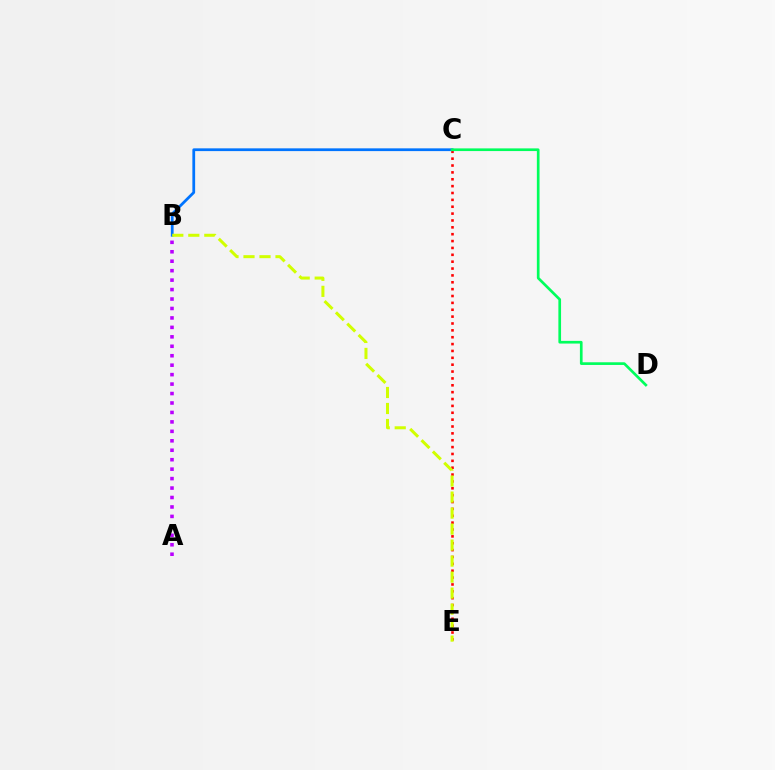{('C', 'E'): [{'color': '#ff0000', 'line_style': 'dotted', 'thickness': 1.87}], ('B', 'C'): [{'color': '#0074ff', 'line_style': 'solid', 'thickness': 1.99}], ('B', 'E'): [{'color': '#d1ff00', 'line_style': 'dashed', 'thickness': 2.17}], ('C', 'D'): [{'color': '#00ff5c', 'line_style': 'solid', 'thickness': 1.93}], ('A', 'B'): [{'color': '#b900ff', 'line_style': 'dotted', 'thickness': 2.57}]}